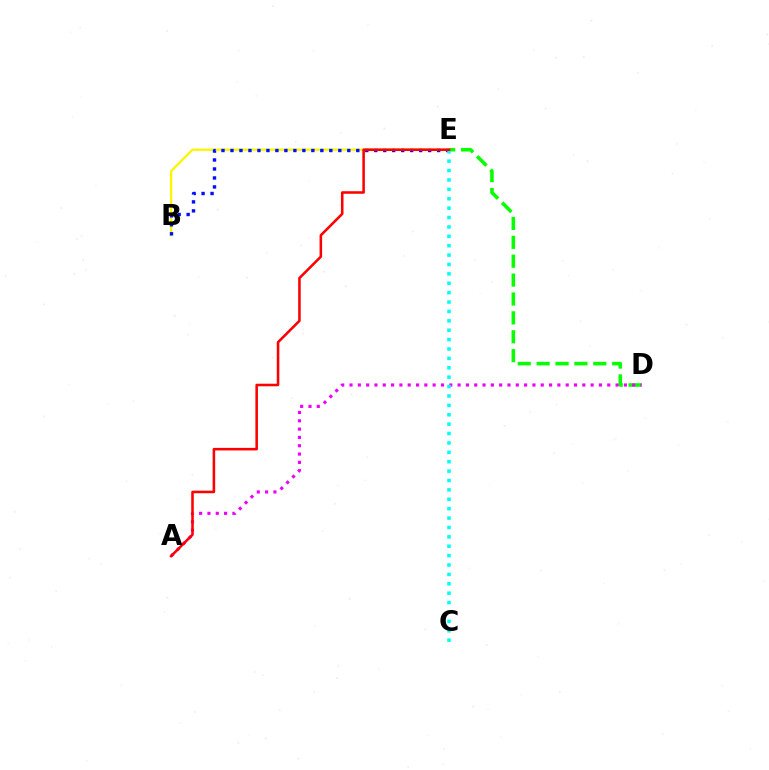{('D', 'E'): [{'color': '#08ff00', 'line_style': 'dashed', 'thickness': 2.57}], ('B', 'E'): [{'color': '#fcf500', 'line_style': 'solid', 'thickness': 1.67}, {'color': '#0010ff', 'line_style': 'dotted', 'thickness': 2.44}], ('A', 'D'): [{'color': '#ee00ff', 'line_style': 'dotted', 'thickness': 2.26}], ('C', 'E'): [{'color': '#00fff6', 'line_style': 'dotted', 'thickness': 2.55}], ('A', 'E'): [{'color': '#ff0000', 'line_style': 'solid', 'thickness': 1.84}]}